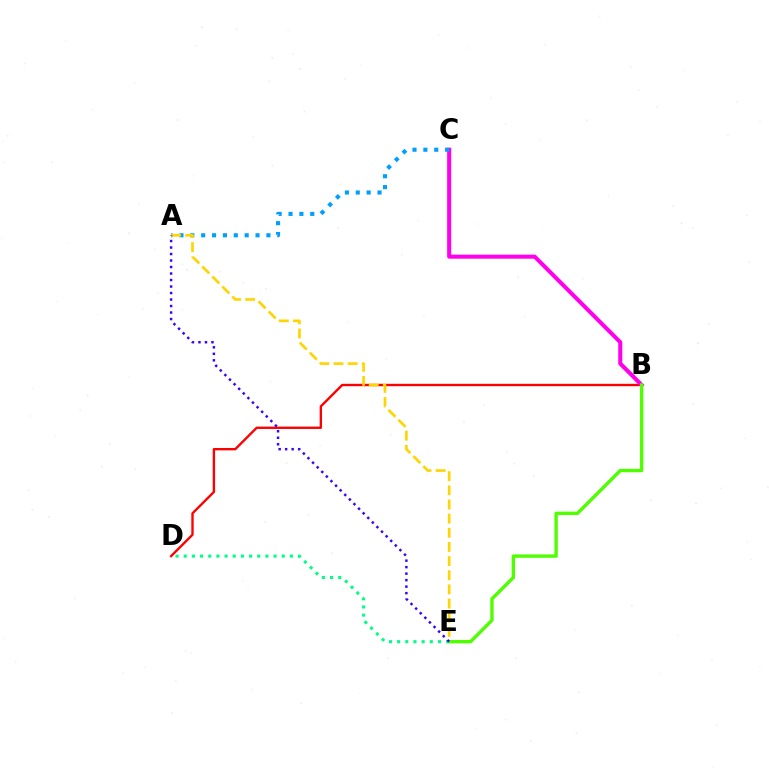{('B', 'D'): [{'color': '#ff0000', 'line_style': 'solid', 'thickness': 1.7}], ('B', 'C'): [{'color': '#ff00ed', 'line_style': 'solid', 'thickness': 2.91}], ('B', 'E'): [{'color': '#4fff00', 'line_style': 'solid', 'thickness': 2.42}], ('A', 'C'): [{'color': '#009eff', 'line_style': 'dotted', 'thickness': 2.95}], ('D', 'E'): [{'color': '#00ff86', 'line_style': 'dotted', 'thickness': 2.22}], ('A', 'E'): [{'color': '#ffd500', 'line_style': 'dashed', 'thickness': 1.92}, {'color': '#3700ff', 'line_style': 'dotted', 'thickness': 1.77}]}